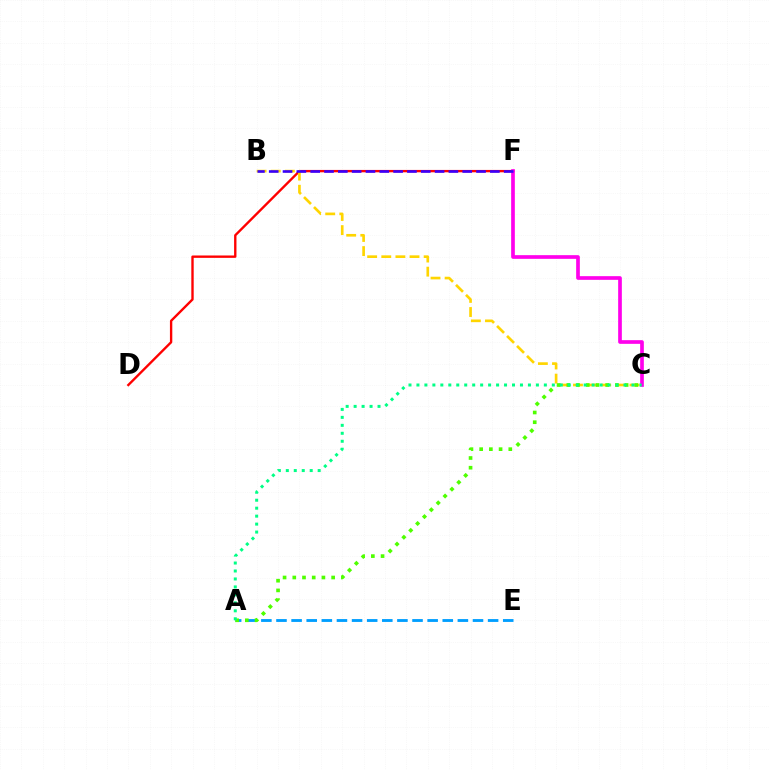{('D', 'F'): [{'color': '#ff0000', 'line_style': 'solid', 'thickness': 1.71}], ('A', 'E'): [{'color': '#009eff', 'line_style': 'dashed', 'thickness': 2.05}], ('B', 'C'): [{'color': '#ffd500', 'line_style': 'dashed', 'thickness': 1.92}], ('C', 'F'): [{'color': '#ff00ed', 'line_style': 'solid', 'thickness': 2.65}], ('B', 'F'): [{'color': '#3700ff', 'line_style': 'dashed', 'thickness': 1.88}], ('A', 'C'): [{'color': '#4fff00', 'line_style': 'dotted', 'thickness': 2.64}, {'color': '#00ff86', 'line_style': 'dotted', 'thickness': 2.16}]}